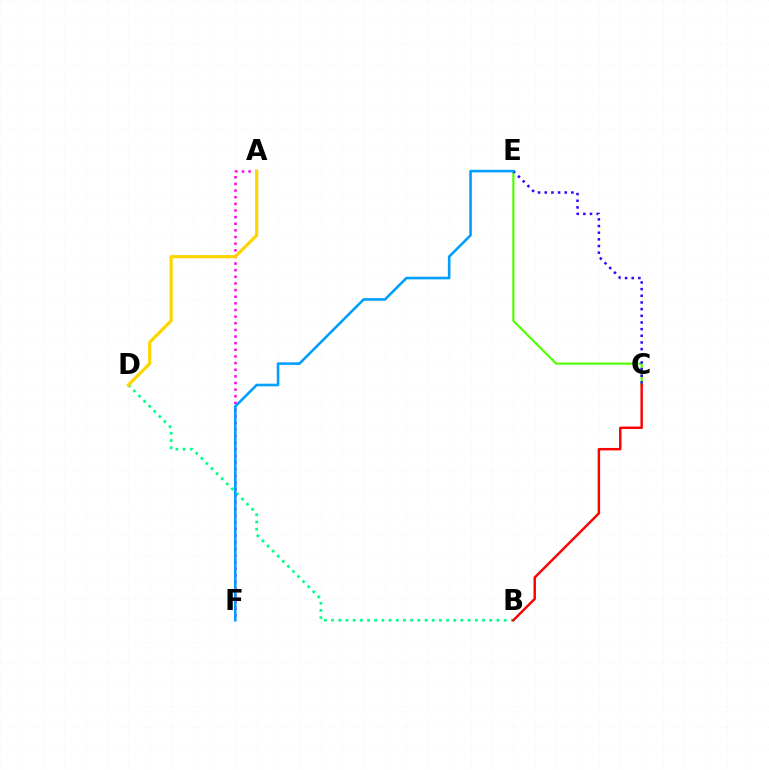{('A', 'F'): [{'color': '#ff00ed', 'line_style': 'dotted', 'thickness': 1.8}], ('C', 'E'): [{'color': '#4fff00', 'line_style': 'solid', 'thickness': 1.55}, {'color': '#3700ff', 'line_style': 'dotted', 'thickness': 1.81}], ('B', 'D'): [{'color': '#00ff86', 'line_style': 'dotted', 'thickness': 1.95}], ('E', 'F'): [{'color': '#009eff', 'line_style': 'solid', 'thickness': 1.87}], ('A', 'D'): [{'color': '#ffd500', 'line_style': 'solid', 'thickness': 2.3}], ('B', 'C'): [{'color': '#ff0000', 'line_style': 'solid', 'thickness': 1.76}]}